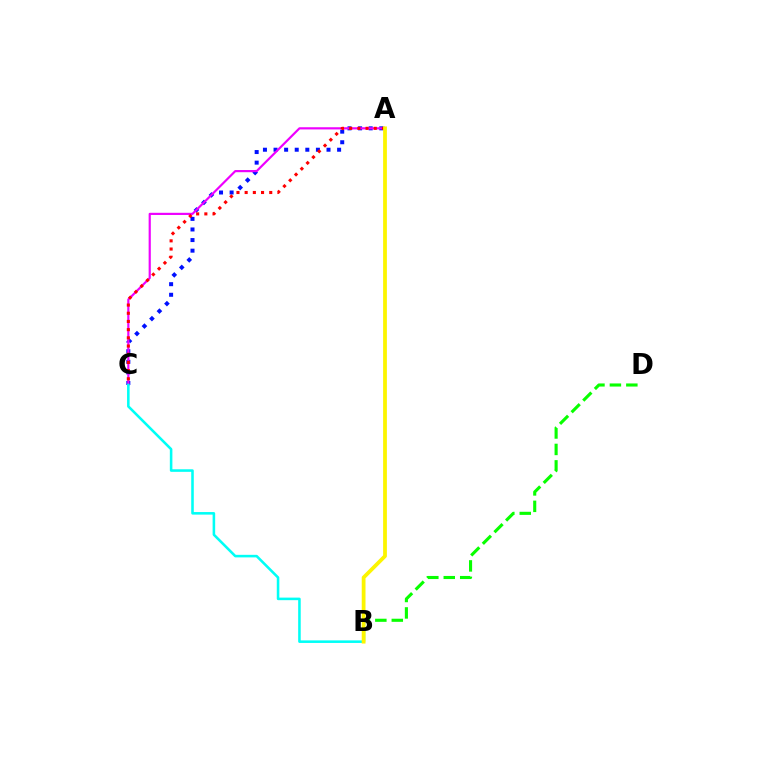{('A', 'C'): [{'color': '#0010ff', 'line_style': 'dotted', 'thickness': 2.88}, {'color': '#ee00ff', 'line_style': 'solid', 'thickness': 1.57}, {'color': '#ff0000', 'line_style': 'dotted', 'thickness': 2.23}], ('B', 'C'): [{'color': '#00fff6', 'line_style': 'solid', 'thickness': 1.85}], ('B', 'D'): [{'color': '#08ff00', 'line_style': 'dashed', 'thickness': 2.23}], ('A', 'B'): [{'color': '#fcf500', 'line_style': 'solid', 'thickness': 2.72}]}